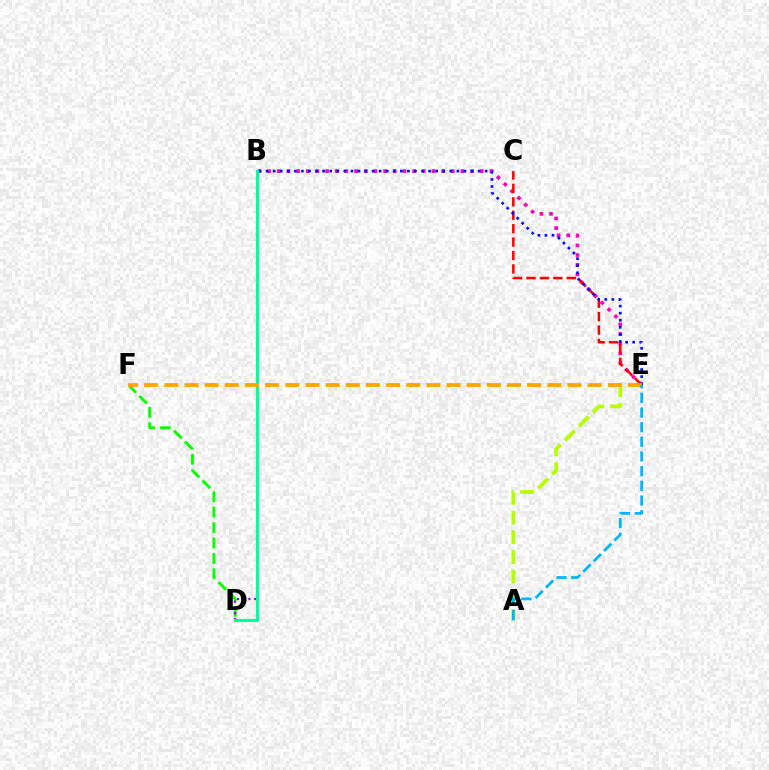{('A', 'E'): [{'color': '#b3ff00', 'line_style': 'dashed', 'thickness': 2.67}, {'color': '#00b5ff', 'line_style': 'dashed', 'thickness': 1.99}], ('B', 'E'): [{'color': '#ff00bd', 'line_style': 'dotted', 'thickness': 2.63}, {'color': '#0010ff', 'line_style': 'dotted', 'thickness': 1.92}], ('C', 'E'): [{'color': '#ff0000', 'line_style': 'dashed', 'thickness': 1.82}], ('D', 'F'): [{'color': '#08ff00', 'line_style': 'dashed', 'thickness': 2.1}], ('B', 'D'): [{'color': '#9b00ff', 'line_style': 'dotted', 'thickness': 1.56}, {'color': '#00ff9d', 'line_style': 'solid', 'thickness': 2.23}], ('E', 'F'): [{'color': '#ffa500', 'line_style': 'dashed', 'thickness': 2.74}]}